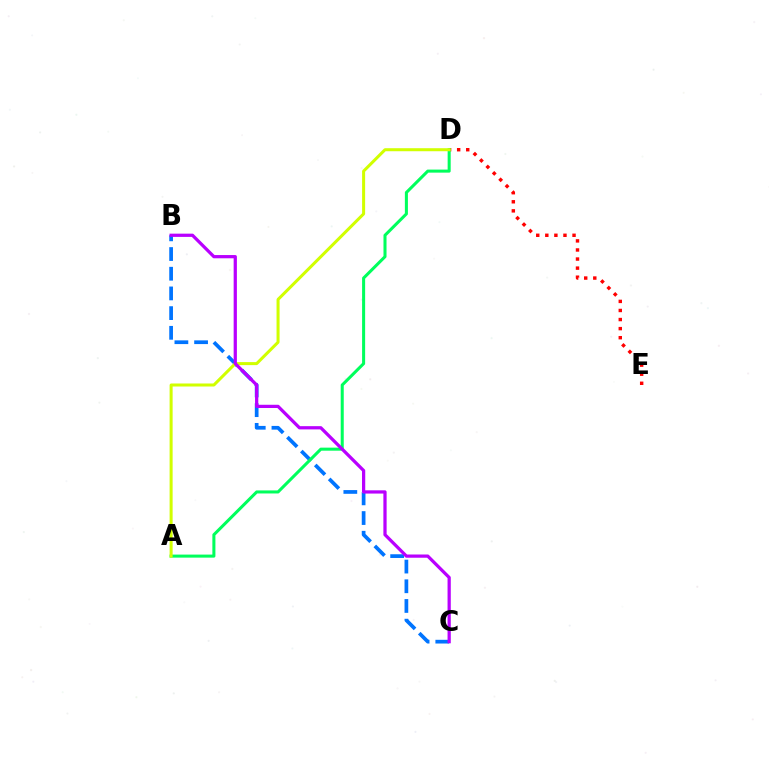{('B', 'C'): [{'color': '#0074ff', 'line_style': 'dashed', 'thickness': 2.68}, {'color': '#b900ff', 'line_style': 'solid', 'thickness': 2.33}], ('D', 'E'): [{'color': '#ff0000', 'line_style': 'dotted', 'thickness': 2.47}], ('A', 'D'): [{'color': '#00ff5c', 'line_style': 'solid', 'thickness': 2.19}, {'color': '#d1ff00', 'line_style': 'solid', 'thickness': 2.18}]}